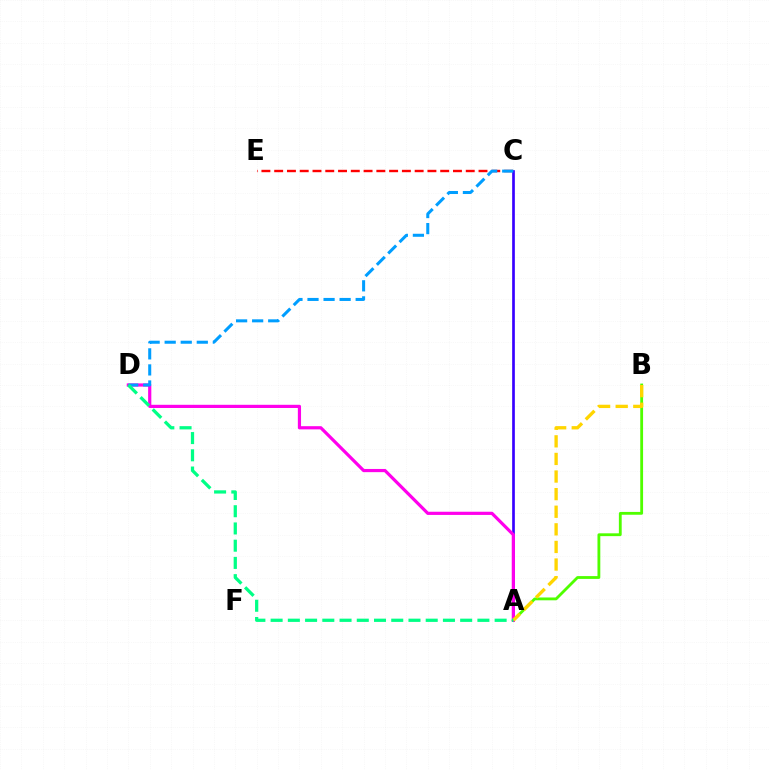{('C', 'E'): [{'color': '#ff0000', 'line_style': 'dashed', 'thickness': 1.73}], ('A', 'C'): [{'color': '#3700ff', 'line_style': 'solid', 'thickness': 1.93}], ('A', 'B'): [{'color': '#4fff00', 'line_style': 'solid', 'thickness': 2.03}, {'color': '#ffd500', 'line_style': 'dashed', 'thickness': 2.39}], ('A', 'D'): [{'color': '#ff00ed', 'line_style': 'solid', 'thickness': 2.3}, {'color': '#00ff86', 'line_style': 'dashed', 'thickness': 2.34}], ('C', 'D'): [{'color': '#009eff', 'line_style': 'dashed', 'thickness': 2.18}]}